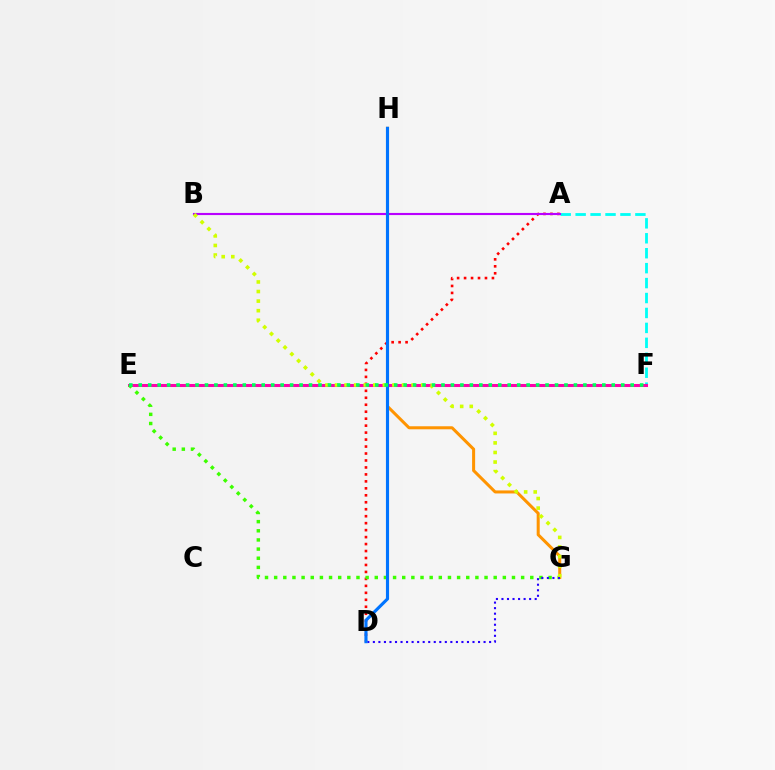{('A', 'D'): [{'color': '#ff0000', 'line_style': 'dotted', 'thickness': 1.89}], ('A', 'F'): [{'color': '#00fff6', 'line_style': 'dashed', 'thickness': 2.03}], ('A', 'B'): [{'color': '#b900ff', 'line_style': 'solid', 'thickness': 1.53}], ('E', 'F'): [{'color': '#ff00ac', 'line_style': 'solid', 'thickness': 2.18}, {'color': '#00ff5c', 'line_style': 'dotted', 'thickness': 2.57}], ('E', 'G'): [{'color': '#3dff00', 'line_style': 'dotted', 'thickness': 2.49}], ('G', 'H'): [{'color': '#ff9400', 'line_style': 'solid', 'thickness': 2.18}], ('B', 'G'): [{'color': '#d1ff00', 'line_style': 'dotted', 'thickness': 2.6}], ('D', 'G'): [{'color': '#2500ff', 'line_style': 'dotted', 'thickness': 1.5}], ('D', 'H'): [{'color': '#0074ff', 'line_style': 'solid', 'thickness': 2.25}]}